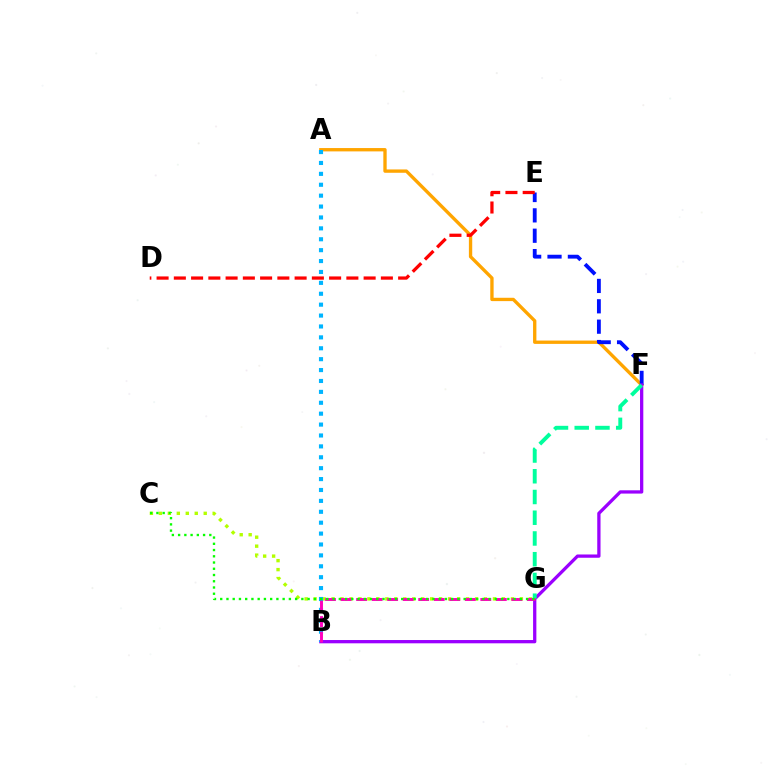{('C', 'G'): [{'color': '#b3ff00', 'line_style': 'dotted', 'thickness': 2.44}, {'color': '#08ff00', 'line_style': 'dotted', 'thickness': 1.7}], ('A', 'F'): [{'color': '#ffa500', 'line_style': 'solid', 'thickness': 2.4}], ('E', 'F'): [{'color': '#0010ff', 'line_style': 'dashed', 'thickness': 2.77}], ('D', 'E'): [{'color': '#ff0000', 'line_style': 'dashed', 'thickness': 2.34}], ('B', 'F'): [{'color': '#9b00ff', 'line_style': 'solid', 'thickness': 2.36}], ('A', 'B'): [{'color': '#00b5ff', 'line_style': 'dotted', 'thickness': 2.96}], ('F', 'G'): [{'color': '#00ff9d', 'line_style': 'dashed', 'thickness': 2.82}], ('B', 'G'): [{'color': '#ff00bd', 'line_style': 'dashed', 'thickness': 2.11}]}